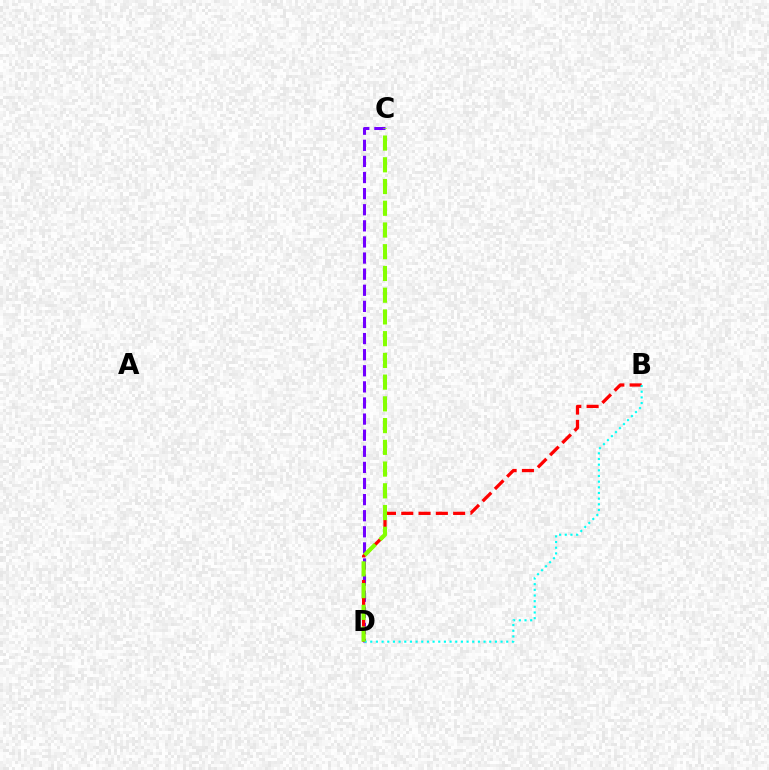{('C', 'D'): [{'color': '#7200ff', 'line_style': 'dashed', 'thickness': 2.19}, {'color': '#84ff00', 'line_style': 'dashed', 'thickness': 2.95}], ('B', 'D'): [{'color': '#ff0000', 'line_style': 'dashed', 'thickness': 2.35}, {'color': '#00fff6', 'line_style': 'dotted', 'thickness': 1.54}]}